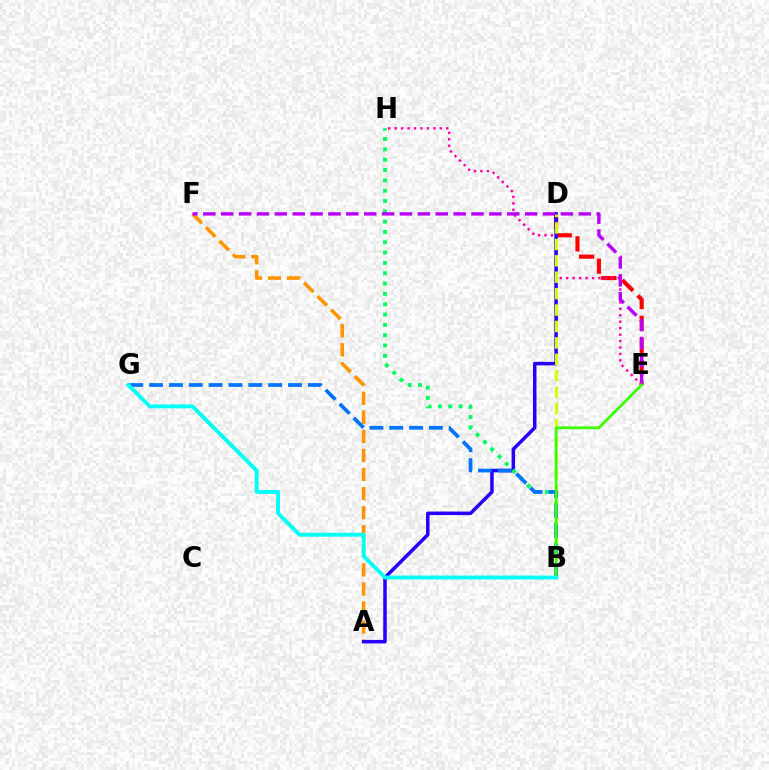{('D', 'E'): [{'color': '#ff0000', 'line_style': 'dashed', 'thickness': 2.97}], ('A', 'F'): [{'color': '#ff9400', 'line_style': 'dashed', 'thickness': 2.59}], ('E', 'H'): [{'color': '#ff00ac', 'line_style': 'dotted', 'thickness': 1.75}], ('A', 'D'): [{'color': '#2500ff', 'line_style': 'solid', 'thickness': 2.53}], ('B', 'H'): [{'color': '#00ff5c', 'line_style': 'dotted', 'thickness': 2.81}], ('B', 'D'): [{'color': '#d1ff00', 'line_style': 'dashed', 'thickness': 2.23}], ('B', 'G'): [{'color': '#0074ff', 'line_style': 'dashed', 'thickness': 2.69}, {'color': '#00fff6', 'line_style': 'solid', 'thickness': 2.79}], ('E', 'F'): [{'color': '#b900ff', 'line_style': 'dashed', 'thickness': 2.43}], ('B', 'E'): [{'color': '#3dff00', 'line_style': 'solid', 'thickness': 2.03}]}